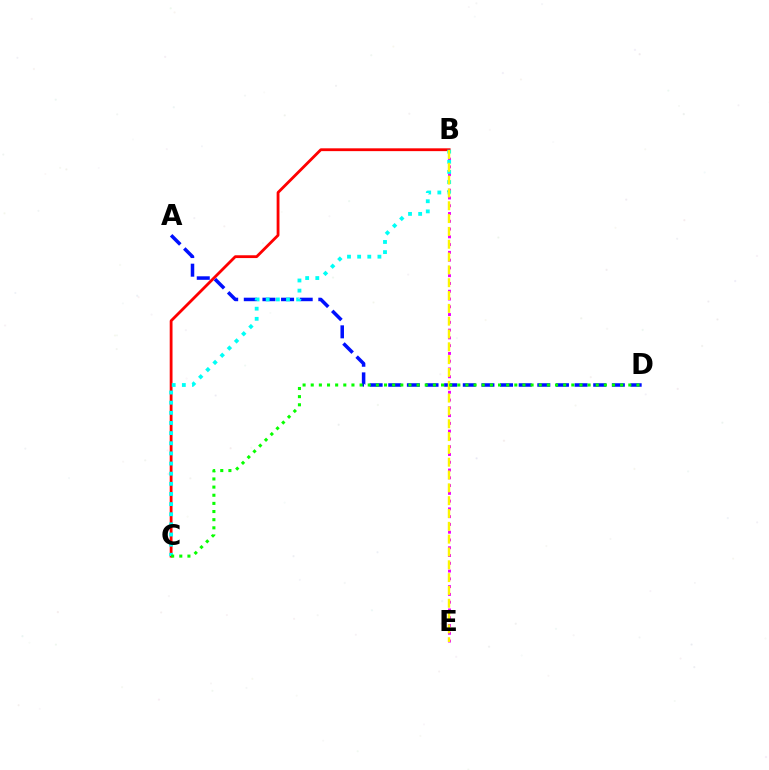{('B', 'E'): [{'color': '#ee00ff', 'line_style': 'dotted', 'thickness': 2.11}, {'color': '#fcf500', 'line_style': 'dashed', 'thickness': 1.74}], ('B', 'C'): [{'color': '#ff0000', 'line_style': 'solid', 'thickness': 2.02}, {'color': '#00fff6', 'line_style': 'dotted', 'thickness': 2.76}], ('A', 'D'): [{'color': '#0010ff', 'line_style': 'dashed', 'thickness': 2.53}], ('C', 'D'): [{'color': '#08ff00', 'line_style': 'dotted', 'thickness': 2.21}]}